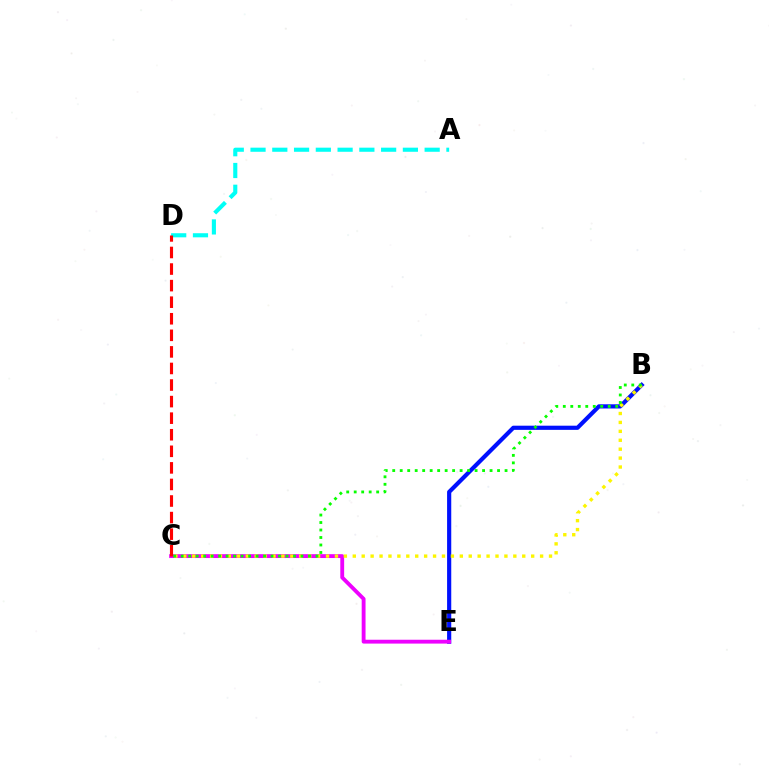{('A', 'D'): [{'color': '#00fff6', 'line_style': 'dashed', 'thickness': 2.96}], ('B', 'E'): [{'color': '#0010ff', 'line_style': 'solid', 'thickness': 3.0}], ('C', 'E'): [{'color': '#ee00ff', 'line_style': 'solid', 'thickness': 2.77}], ('B', 'C'): [{'color': '#fcf500', 'line_style': 'dotted', 'thickness': 2.42}, {'color': '#08ff00', 'line_style': 'dotted', 'thickness': 2.03}], ('C', 'D'): [{'color': '#ff0000', 'line_style': 'dashed', 'thickness': 2.25}]}